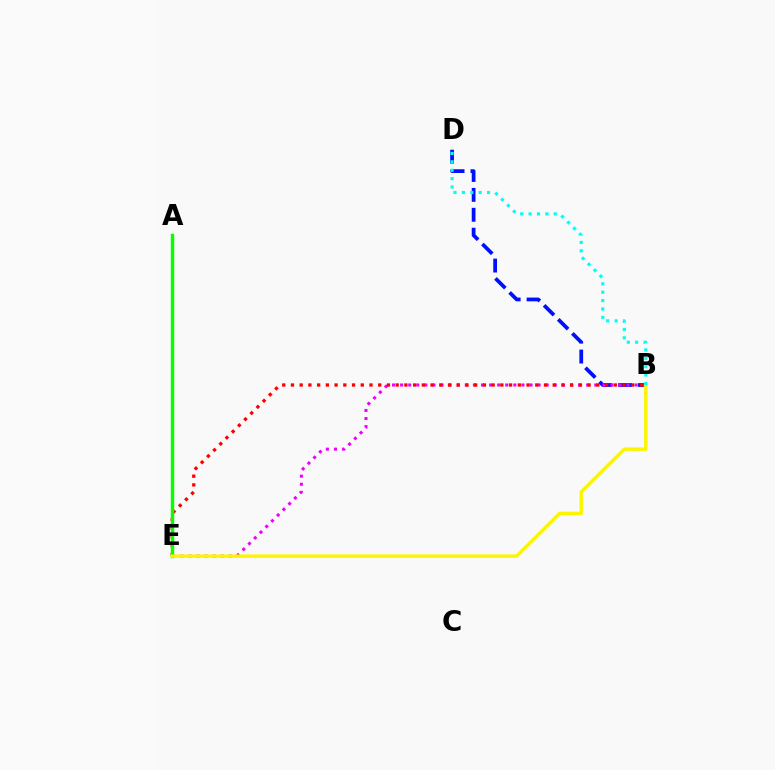{('B', 'D'): [{'color': '#0010ff', 'line_style': 'dashed', 'thickness': 2.71}, {'color': '#00fff6', 'line_style': 'dotted', 'thickness': 2.28}], ('B', 'E'): [{'color': '#ee00ff', 'line_style': 'dotted', 'thickness': 2.2}, {'color': '#ff0000', 'line_style': 'dotted', 'thickness': 2.37}, {'color': '#fcf500', 'line_style': 'solid', 'thickness': 2.45}], ('A', 'E'): [{'color': '#08ff00', 'line_style': 'solid', 'thickness': 2.47}]}